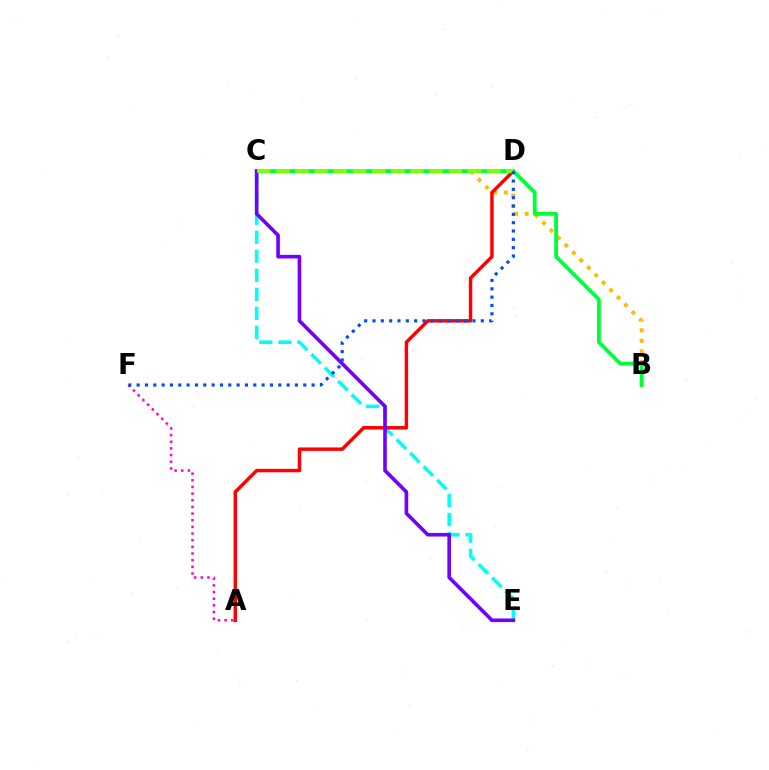{('C', 'E'): [{'color': '#00fff6', 'line_style': 'dashed', 'thickness': 2.59}, {'color': '#7200ff', 'line_style': 'solid', 'thickness': 2.61}], ('B', 'C'): [{'color': '#ffbd00', 'line_style': 'dotted', 'thickness': 2.87}, {'color': '#00ff39', 'line_style': 'solid', 'thickness': 2.75}], ('A', 'D'): [{'color': '#ff0000', 'line_style': 'solid', 'thickness': 2.48}], ('A', 'F'): [{'color': '#ff00cf', 'line_style': 'dotted', 'thickness': 1.81}], ('C', 'D'): [{'color': '#84ff00', 'line_style': 'dashed', 'thickness': 2.6}], ('D', 'F'): [{'color': '#004bff', 'line_style': 'dotted', 'thickness': 2.26}]}